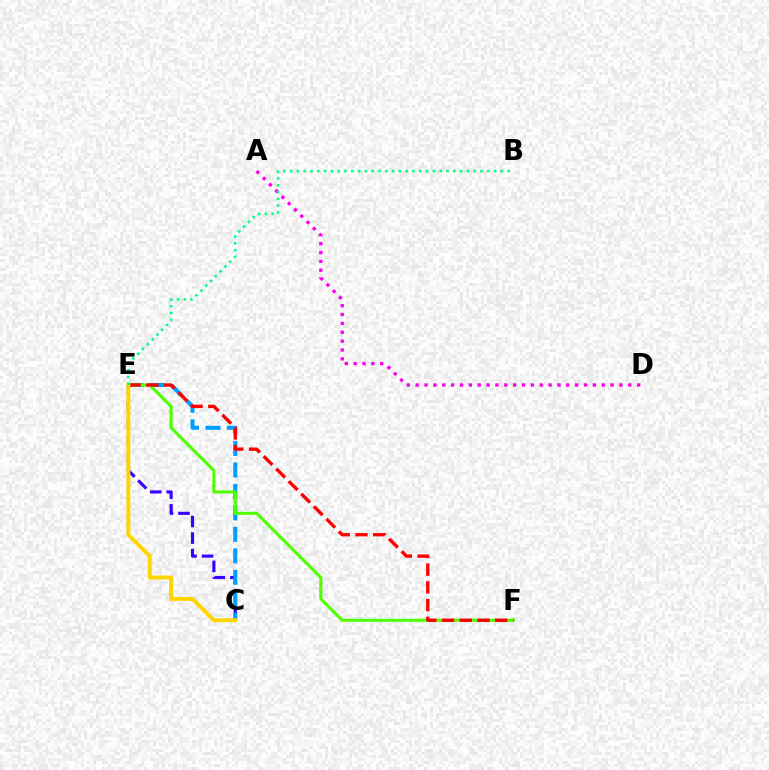{('C', 'E'): [{'color': '#3700ff', 'line_style': 'dashed', 'thickness': 2.25}, {'color': '#009eff', 'line_style': 'dashed', 'thickness': 2.92}, {'color': '#ffd500', 'line_style': 'solid', 'thickness': 2.84}], ('E', 'F'): [{'color': '#4fff00', 'line_style': 'solid', 'thickness': 2.22}, {'color': '#ff0000', 'line_style': 'dashed', 'thickness': 2.41}], ('A', 'D'): [{'color': '#ff00ed', 'line_style': 'dotted', 'thickness': 2.41}], ('B', 'E'): [{'color': '#00ff86', 'line_style': 'dotted', 'thickness': 1.85}]}